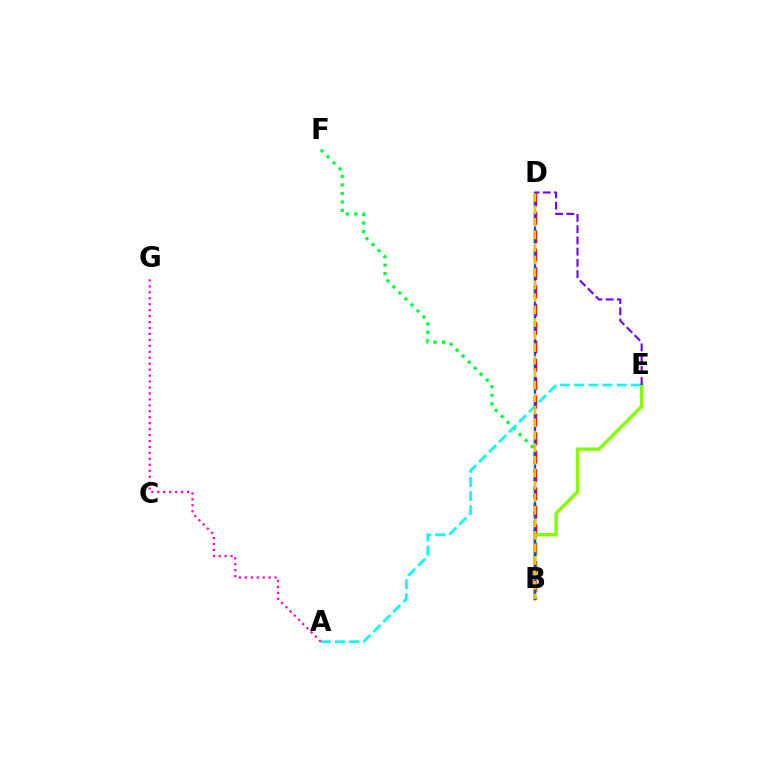{('B', 'F'): [{'color': '#00ff39', 'line_style': 'dotted', 'thickness': 2.31}], ('B', 'D'): [{'color': '#ff0000', 'line_style': 'dashed', 'thickness': 2.5}, {'color': '#004bff', 'line_style': 'solid', 'thickness': 1.61}, {'color': '#ffbd00', 'line_style': 'dashed', 'thickness': 1.7}], ('A', 'G'): [{'color': '#ff00cf', 'line_style': 'dotted', 'thickness': 1.62}], ('B', 'E'): [{'color': '#84ff00', 'line_style': 'solid', 'thickness': 2.46}], ('A', 'E'): [{'color': '#00fff6', 'line_style': 'dashed', 'thickness': 1.92}], ('D', 'E'): [{'color': '#7200ff', 'line_style': 'dashed', 'thickness': 1.53}]}